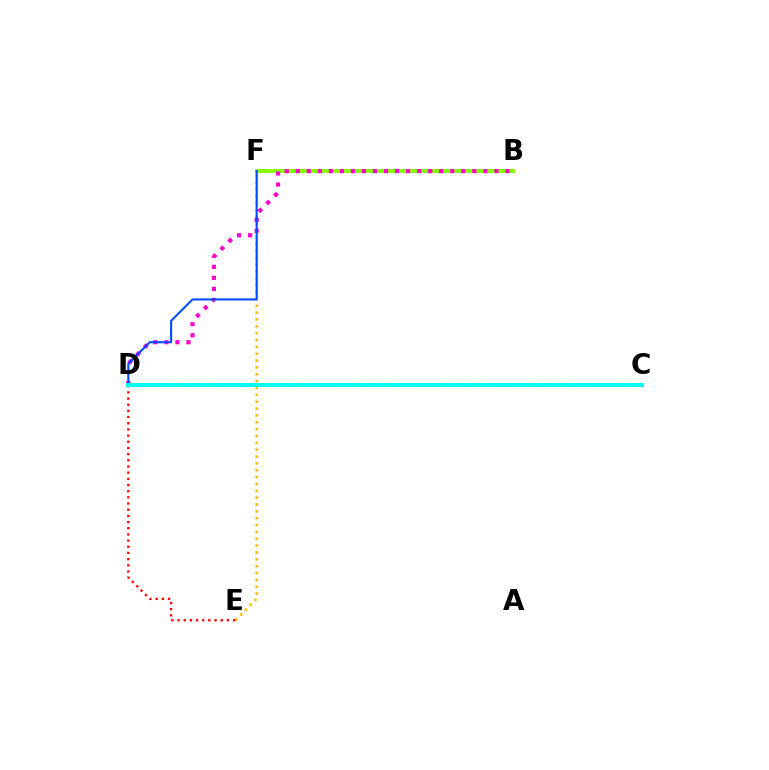{('B', 'F'): [{'color': '#7200ff', 'line_style': 'dotted', 'thickness': 2.88}, {'color': '#84ff00', 'line_style': 'solid', 'thickness': 2.79}], ('E', 'F'): [{'color': '#ffbd00', 'line_style': 'dotted', 'thickness': 1.86}], ('B', 'D'): [{'color': '#ff00cf', 'line_style': 'dotted', 'thickness': 3.0}], ('D', 'F'): [{'color': '#004bff', 'line_style': 'solid', 'thickness': 1.52}], ('C', 'D'): [{'color': '#00ff39', 'line_style': 'dotted', 'thickness': 2.99}, {'color': '#00fff6', 'line_style': 'solid', 'thickness': 2.88}], ('D', 'E'): [{'color': '#ff0000', 'line_style': 'dotted', 'thickness': 1.68}]}